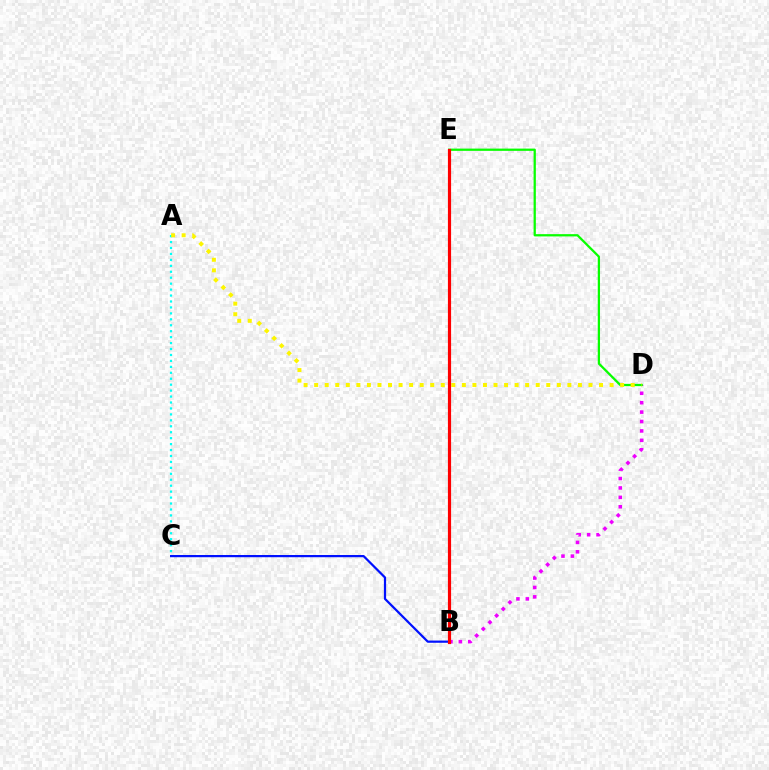{('A', 'C'): [{'color': '#00fff6', 'line_style': 'dotted', 'thickness': 1.61}], ('B', 'D'): [{'color': '#ee00ff', 'line_style': 'dotted', 'thickness': 2.56}], ('B', 'C'): [{'color': '#0010ff', 'line_style': 'solid', 'thickness': 1.6}], ('D', 'E'): [{'color': '#08ff00', 'line_style': 'solid', 'thickness': 1.63}], ('A', 'D'): [{'color': '#fcf500', 'line_style': 'dotted', 'thickness': 2.87}], ('B', 'E'): [{'color': '#ff0000', 'line_style': 'solid', 'thickness': 2.29}]}